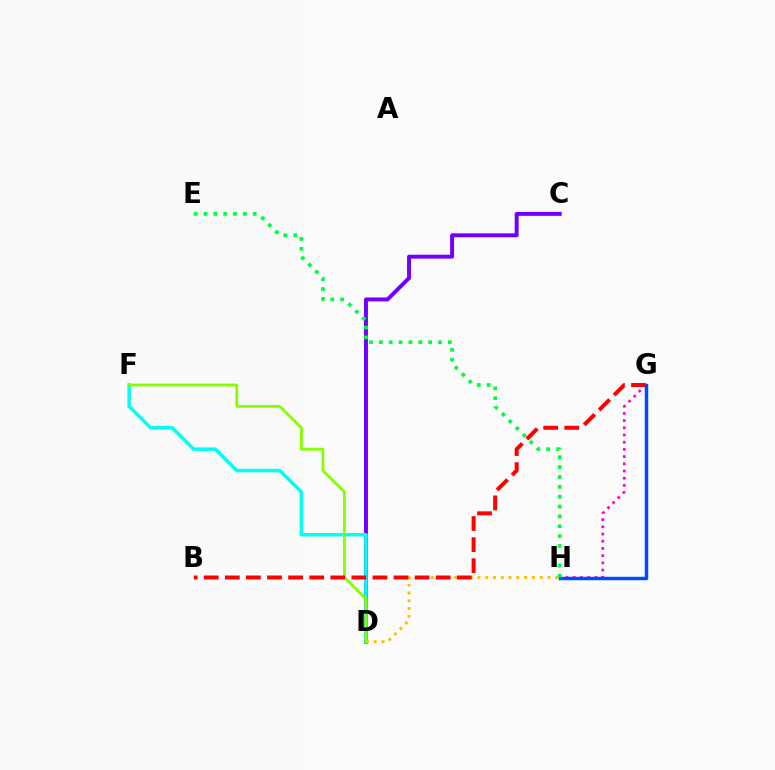{('C', 'D'): [{'color': '#7200ff', 'line_style': 'solid', 'thickness': 2.84}], ('G', 'H'): [{'color': '#ff00cf', 'line_style': 'dotted', 'thickness': 1.96}, {'color': '#004bff', 'line_style': 'solid', 'thickness': 2.47}], ('D', 'F'): [{'color': '#00fff6', 'line_style': 'solid', 'thickness': 2.55}, {'color': '#84ff00', 'line_style': 'solid', 'thickness': 2.01}], ('D', 'H'): [{'color': '#ffbd00', 'line_style': 'dotted', 'thickness': 2.11}], ('B', 'G'): [{'color': '#ff0000', 'line_style': 'dashed', 'thickness': 2.87}], ('E', 'H'): [{'color': '#00ff39', 'line_style': 'dotted', 'thickness': 2.68}]}